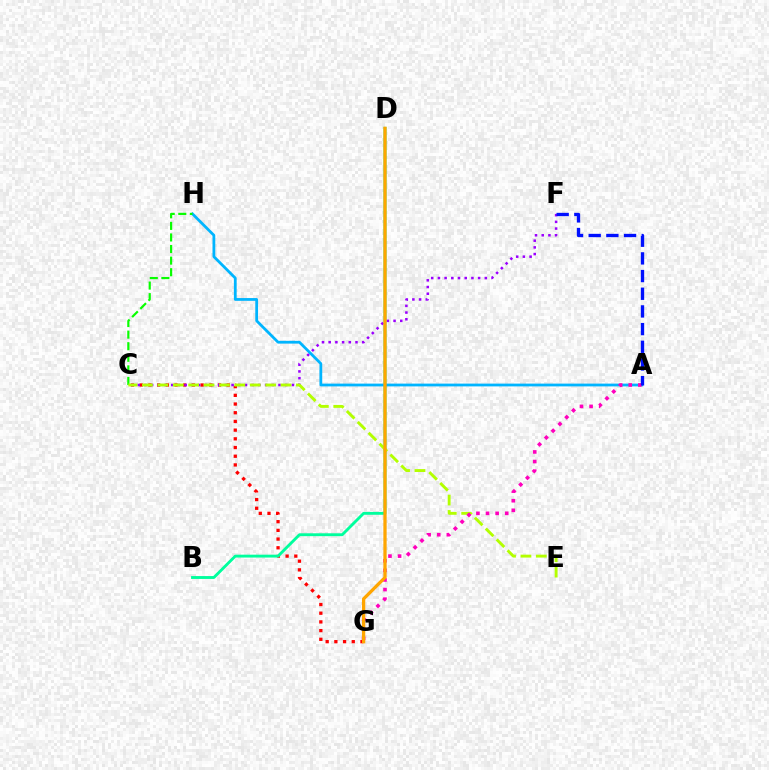{('C', 'G'): [{'color': '#ff0000', 'line_style': 'dotted', 'thickness': 2.36}], ('B', 'D'): [{'color': '#00ff9d', 'line_style': 'solid', 'thickness': 2.07}], ('A', 'H'): [{'color': '#00b5ff', 'line_style': 'solid', 'thickness': 2.0}], ('C', 'F'): [{'color': '#9b00ff', 'line_style': 'dotted', 'thickness': 1.82}], ('C', 'H'): [{'color': '#08ff00', 'line_style': 'dashed', 'thickness': 1.57}], ('C', 'E'): [{'color': '#b3ff00', 'line_style': 'dashed', 'thickness': 2.09}], ('A', 'G'): [{'color': '#ff00bd', 'line_style': 'dotted', 'thickness': 2.61}], ('A', 'F'): [{'color': '#0010ff', 'line_style': 'dashed', 'thickness': 2.4}], ('D', 'G'): [{'color': '#ffa500', 'line_style': 'solid', 'thickness': 2.36}]}